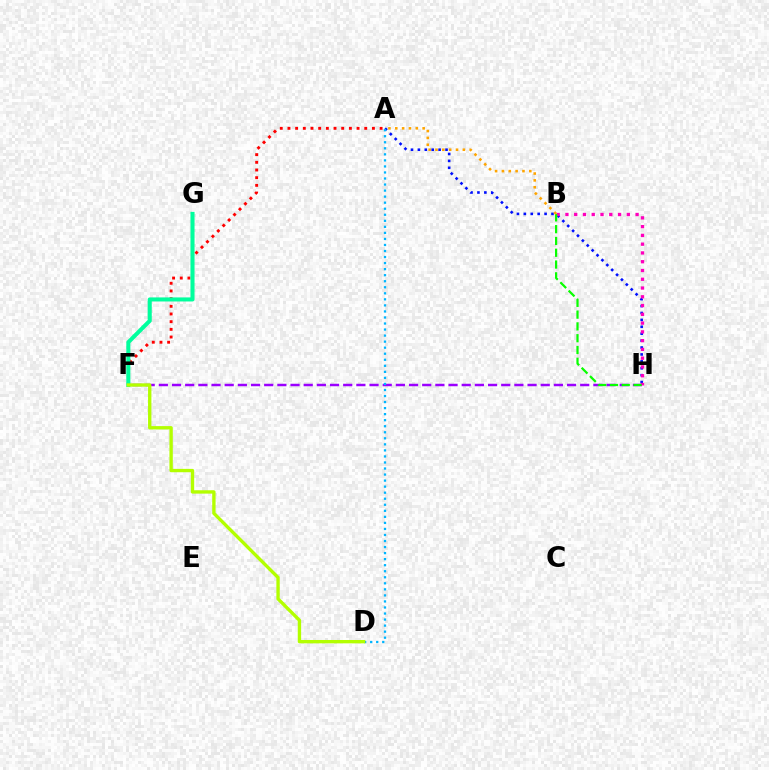{('A', 'F'): [{'color': '#ff0000', 'line_style': 'dotted', 'thickness': 2.09}], ('A', 'H'): [{'color': '#0010ff', 'line_style': 'dotted', 'thickness': 1.88}], ('F', 'H'): [{'color': '#9b00ff', 'line_style': 'dashed', 'thickness': 1.79}], ('B', 'H'): [{'color': '#ff00bd', 'line_style': 'dotted', 'thickness': 2.38}, {'color': '#08ff00', 'line_style': 'dashed', 'thickness': 1.6}], ('F', 'G'): [{'color': '#00ff9d', 'line_style': 'solid', 'thickness': 2.93}], ('A', 'D'): [{'color': '#00b5ff', 'line_style': 'dotted', 'thickness': 1.64}], ('D', 'F'): [{'color': '#b3ff00', 'line_style': 'solid', 'thickness': 2.41}], ('A', 'B'): [{'color': '#ffa500', 'line_style': 'dotted', 'thickness': 1.86}]}